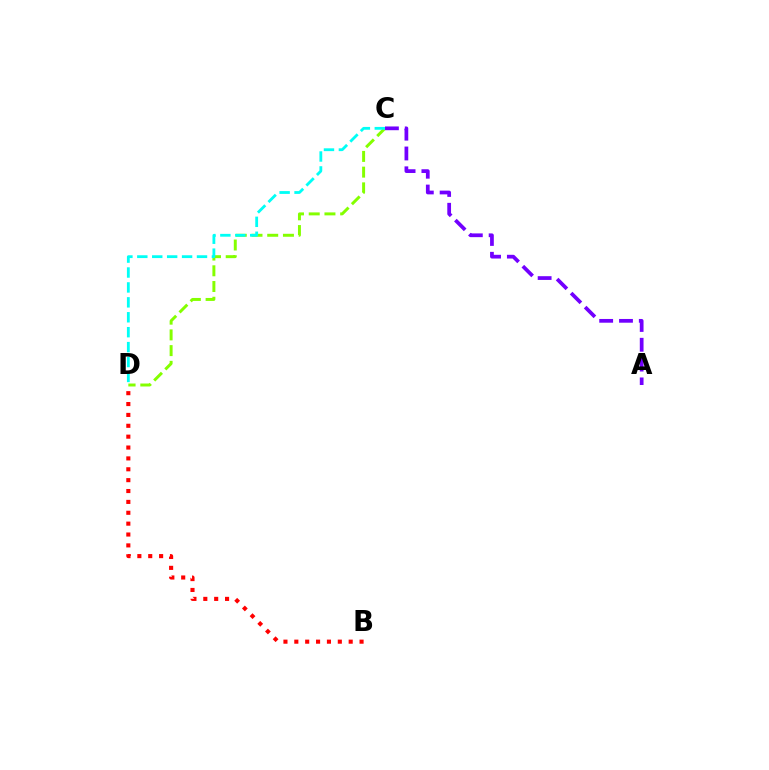{('C', 'D'): [{'color': '#84ff00', 'line_style': 'dashed', 'thickness': 2.14}, {'color': '#00fff6', 'line_style': 'dashed', 'thickness': 2.03}], ('B', 'D'): [{'color': '#ff0000', 'line_style': 'dotted', 'thickness': 2.95}], ('A', 'C'): [{'color': '#7200ff', 'line_style': 'dashed', 'thickness': 2.69}]}